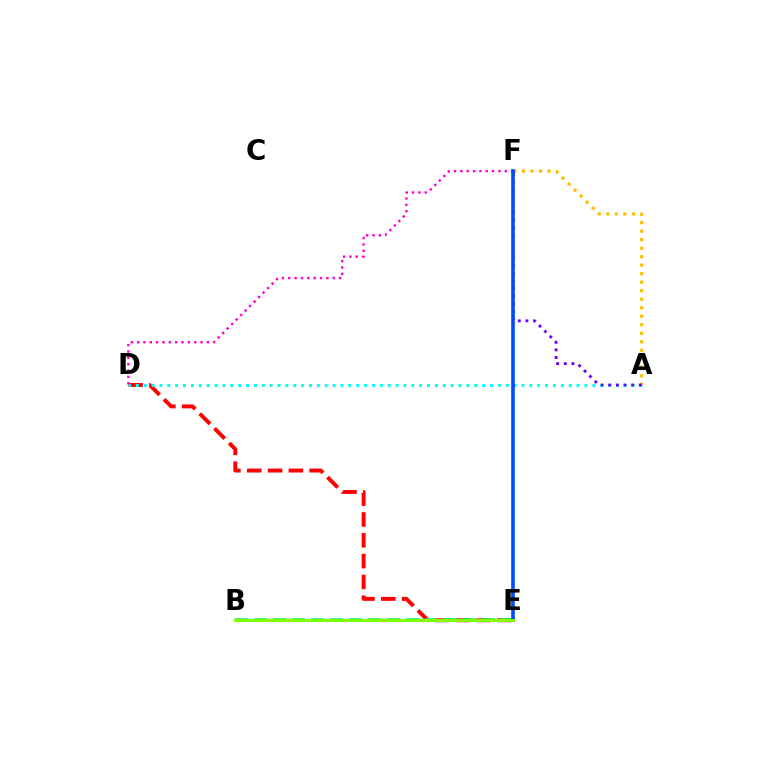{('D', 'E'): [{'color': '#ff0000', 'line_style': 'dashed', 'thickness': 2.83}], ('A', 'D'): [{'color': '#00fff6', 'line_style': 'dotted', 'thickness': 2.14}], ('A', 'F'): [{'color': '#ffbd00', 'line_style': 'dotted', 'thickness': 2.31}, {'color': '#7200ff', 'line_style': 'dotted', 'thickness': 2.07}], ('B', 'E'): [{'color': '#00ff39', 'line_style': 'dashed', 'thickness': 2.58}, {'color': '#84ff00', 'line_style': 'solid', 'thickness': 2.11}], ('D', 'F'): [{'color': '#ff00cf', 'line_style': 'dotted', 'thickness': 1.72}], ('E', 'F'): [{'color': '#004bff', 'line_style': 'solid', 'thickness': 2.61}]}